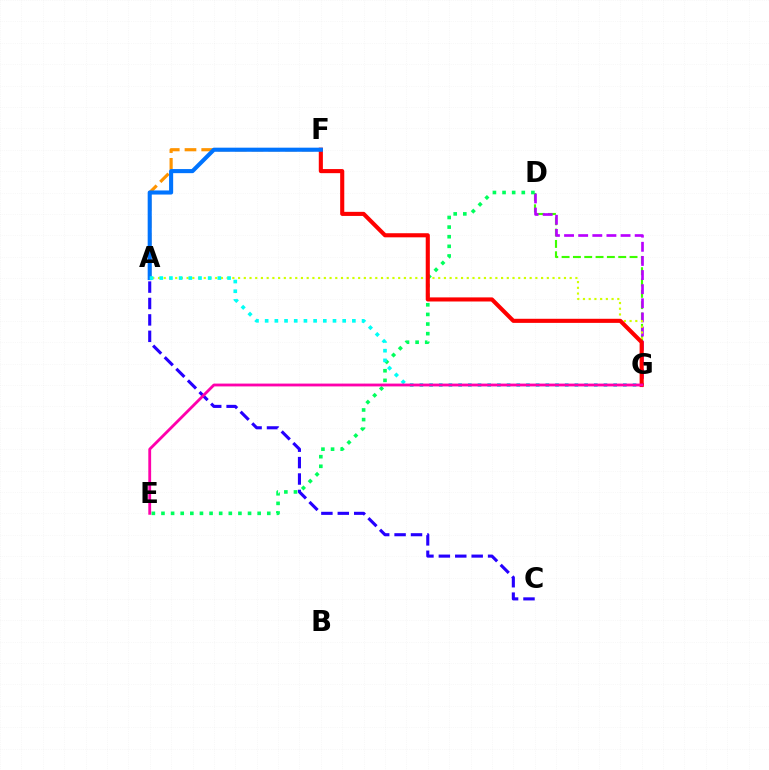{('D', 'G'): [{'color': '#3dff00', 'line_style': 'dashed', 'thickness': 1.54}, {'color': '#b900ff', 'line_style': 'dashed', 'thickness': 1.92}], ('D', 'E'): [{'color': '#00ff5c', 'line_style': 'dotted', 'thickness': 2.61}], ('A', 'G'): [{'color': '#d1ff00', 'line_style': 'dotted', 'thickness': 1.55}, {'color': '#00fff6', 'line_style': 'dotted', 'thickness': 2.63}], ('A', 'F'): [{'color': '#ff9400', 'line_style': 'dashed', 'thickness': 2.27}, {'color': '#0074ff', 'line_style': 'solid', 'thickness': 2.95}], ('F', 'G'): [{'color': '#ff0000', 'line_style': 'solid', 'thickness': 2.95}], ('A', 'C'): [{'color': '#2500ff', 'line_style': 'dashed', 'thickness': 2.23}], ('E', 'G'): [{'color': '#ff00ac', 'line_style': 'solid', 'thickness': 2.03}]}